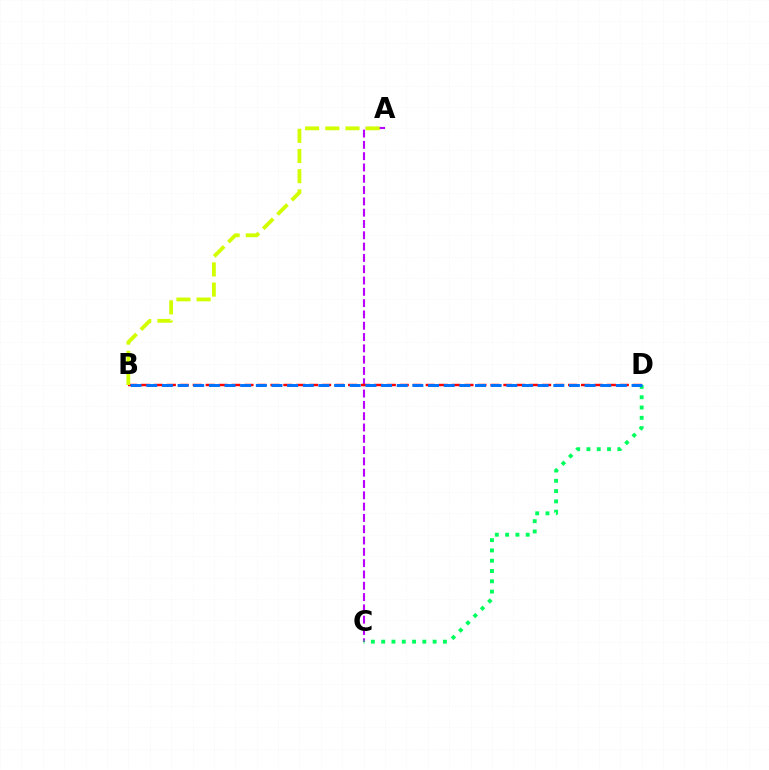{('A', 'C'): [{'color': '#b900ff', 'line_style': 'dashed', 'thickness': 1.54}], ('B', 'D'): [{'color': '#ff0000', 'line_style': 'dashed', 'thickness': 1.76}, {'color': '#0074ff', 'line_style': 'dashed', 'thickness': 2.13}], ('C', 'D'): [{'color': '#00ff5c', 'line_style': 'dotted', 'thickness': 2.8}], ('A', 'B'): [{'color': '#d1ff00', 'line_style': 'dashed', 'thickness': 2.74}]}